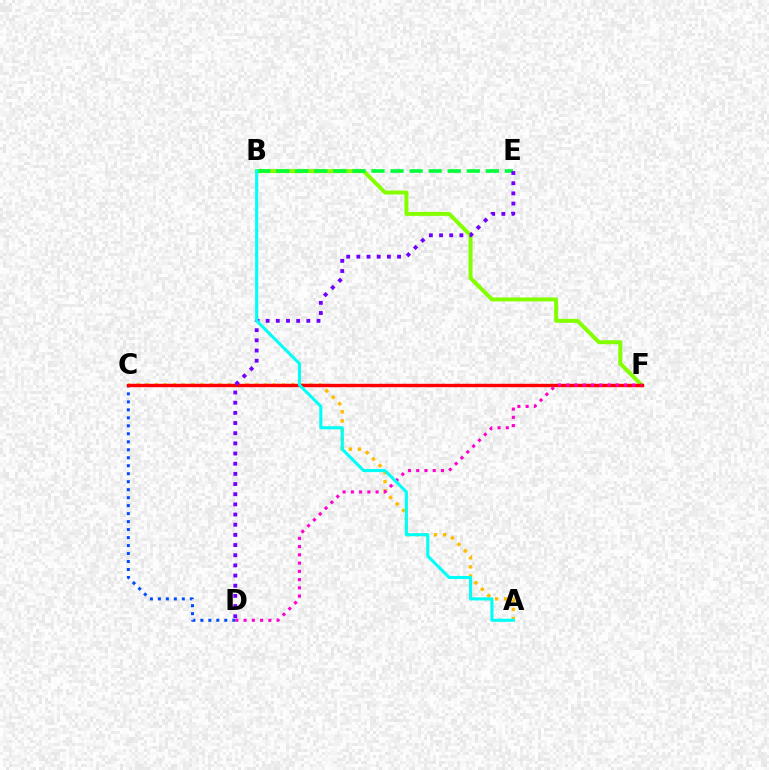{('B', 'F'): [{'color': '#84ff00', 'line_style': 'solid', 'thickness': 2.86}], ('C', 'D'): [{'color': '#004bff', 'line_style': 'dotted', 'thickness': 2.17}], ('B', 'E'): [{'color': '#00ff39', 'line_style': 'dashed', 'thickness': 2.59}], ('A', 'C'): [{'color': '#ffbd00', 'line_style': 'dotted', 'thickness': 2.47}], ('C', 'F'): [{'color': '#ff0000', 'line_style': 'solid', 'thickness': 2.44}], ('D', 'F'): [{'color': '#ff00cf', 'line_style': 'dotted', 'thickness': 2.24}], ('D', 'E'): [{'color': '#7200ff', 'line_style': 'dotted', 'thickness': 2.76}], ('A', 'B'): [{'color': '#00fff6', 'line_style': 'solid', 'thickness': 2.22}]}